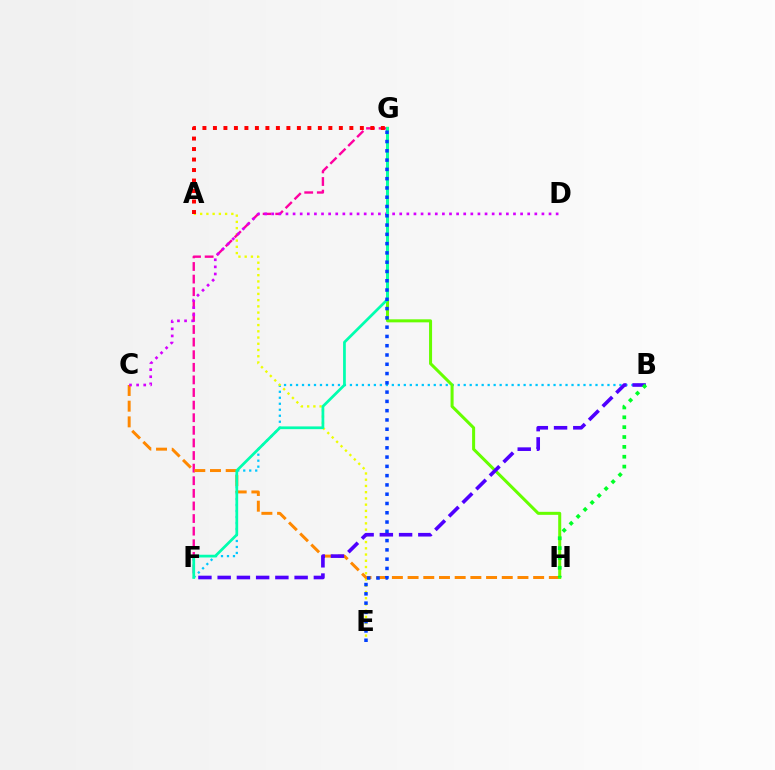{('B', 'F'): [{'color': '#00c7ff', 'line_style': 'dotted', 'thickness': 1.63}, {'color': '#4f00ff', 'line_style': 'dashed', 'thickness': 2.61}], ('A', 'E'): [{'color': '#eeff00', 'line_style': 'dotted', 'thickness': 1.69}], ('F', 'G'): [{'color': '#ff00a0', 'line_style': 'dashed', 'thickness': 1.71}, {'color': '#00ffaf', 'line_style': 'solid', 'thickness': 1.97}], ('A', 'G'): [{'color': '#ff0000', 'line_style': 'dotted', 'thickness': 2.85}], ('C', 'H'): [{'color': '#ff8800', 'line_style': 'dashed', 'thickness': 2.13}], ('G', 'H'): [{'color': '#66ff00', 'line_style': 'solid', 'thickness': 2.18}], ('C', 'D'): [{'color': '#d600ff', 'line_style': 'dotted', 'thickness': 1.93}], ('E', 'G'): [{'color': '#003fff', 'line_style': 'dotted', 'thickness': 2.52}], ('B', 'H'): [{'color': '#00ff27', 'line_style': 'dotted', 'thickness': 2.68}]}